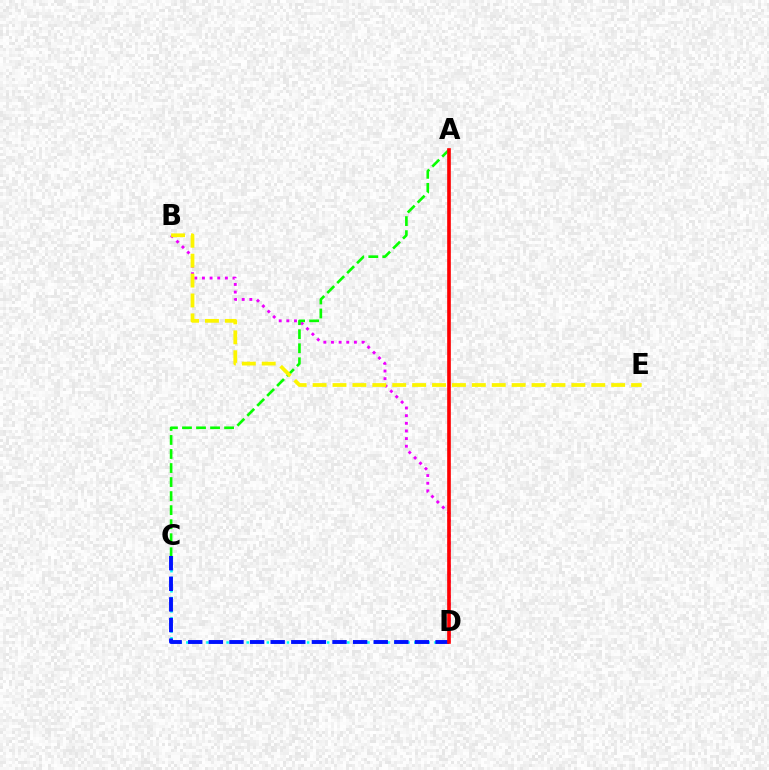{('B', 'D'): [{'color': '#ee00ff', 'line_style': 'dotted', 'thickness': 2.08}], ('A', 'C'): [{'color': '#08ff00', 'line_style': 'dashed', 'thickness': 1.91}], ('C', 'D'): [{'color': '#00fff6', 'line_style': 'dotted', 'thickness': 1.82}, {'color': '#0010ff', 'line_style': 'dashed', 'thickness': 2.8}], ('A', 'D'): [{'color': '#ff0000', 'line_style': 'solid', 'thickness': 2.63}], ('B', 'E'): [{'color': '#fcf500', 'line_style': 'dashed', 'thickness': 2.7}]}